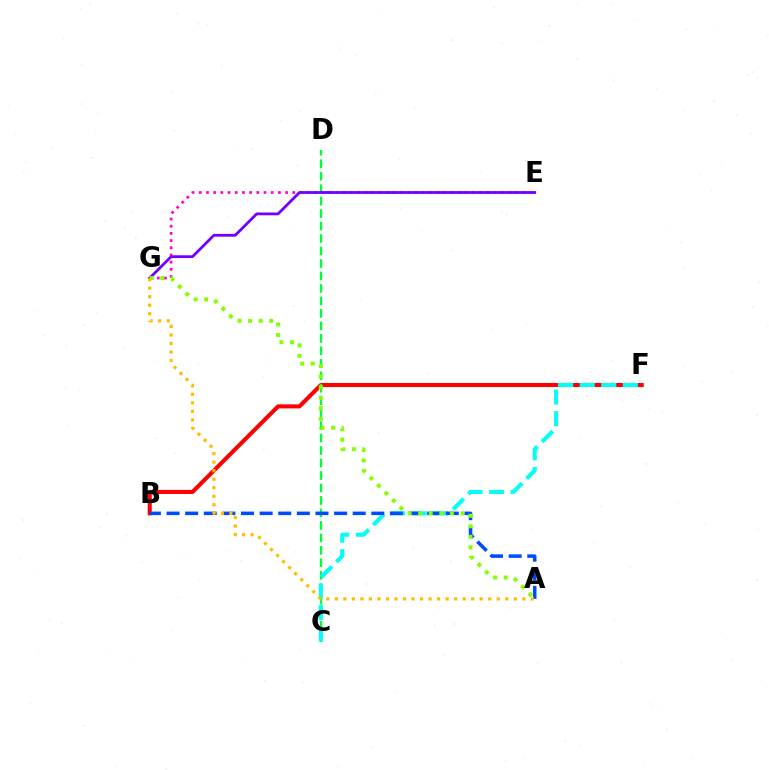{('B', 'F'): [{'color': '#ff0000', 'line_style': 'solid', 'thickness': 2.93}], ('E', 'G'): [{'color': '#ff00cf', 'line_style': 'dotted', 'thickness': 1.95}, {'color': '#7200ff', 'line_style': 'solid', 'thickness': 2.01}], ('C', 'D'): [{'color': '#00ff39', 'line_style': 'dashed', 'thickness': 1.69}], ('C', 'F'): [{'color': '#00fff6', 'line_style': 'dashed', 'thickness': 2.93}], ('A', 'B'): [{'color': '#004bff', 'line_style': 'dashed', 'thickness': 2.53}], ('A', 'G'): [{'color': '#84ff00', 'line_style': 'dotted', 'thickness': 2.87}, {'color': '#ffbd00', 'line_style': 'dotted', 'thickness': 2.32}]}